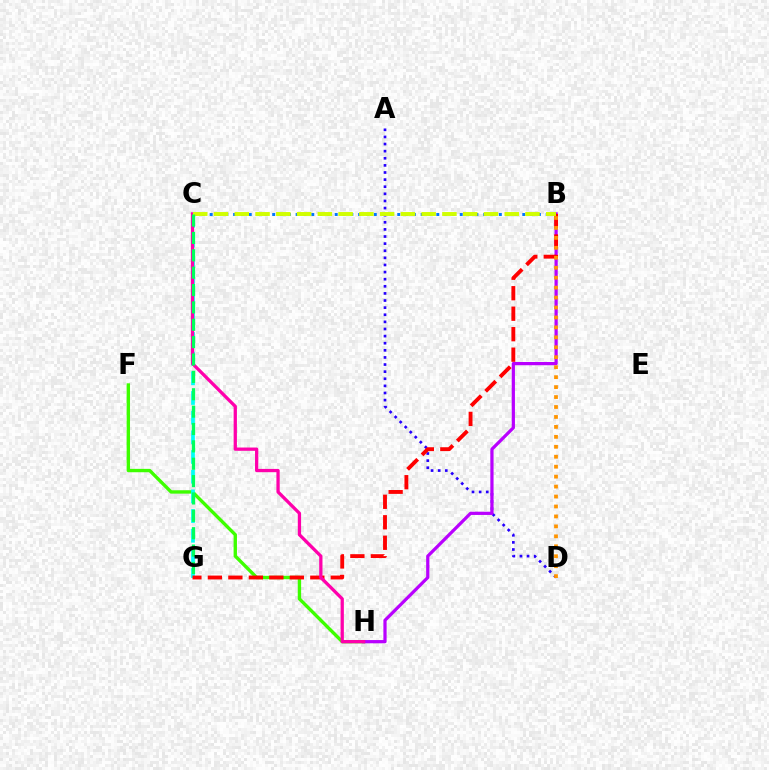{('F', 'H'): [{'color': '#3dff00', 'line_style': 'solid', 'thickness': 2.42}], ('B', 'C'): [{'color': '#0074ff', 'line_style': 'dotted', 'thickness': 2.12}, {'color': '#d1ff00', 'line_style': 'dashed', 'thickness': 2.82}], ('C', 'G'): [{'color': '#00fff6', 'line_style': 'dashed', 'thickness': 2.67}, {'color': '#00ff5c', 'line_style': 'dashed', 'thickness': 2.36}], ('A', 'D'): [{'color': '#2500ff', 'line_style': 'dotted', 'thickness': 1.93}], ('B', 'H'): [{'color': '#b900ff', 'line_style': 'solid', 'thickness': 2.32}], ('B', 'G'): [{'color': '#ff0000', 'line_style': 'dashed', 'thickness': 2.78}], ('C', 'H'): [{'color': '#ff00ac', 'line_style': 'solid', 'thickness': 2.36}], ('B', 'D'): [{'color': '#ff9400', 'line_style': 'dotted', 'thickness': 2.7}]}